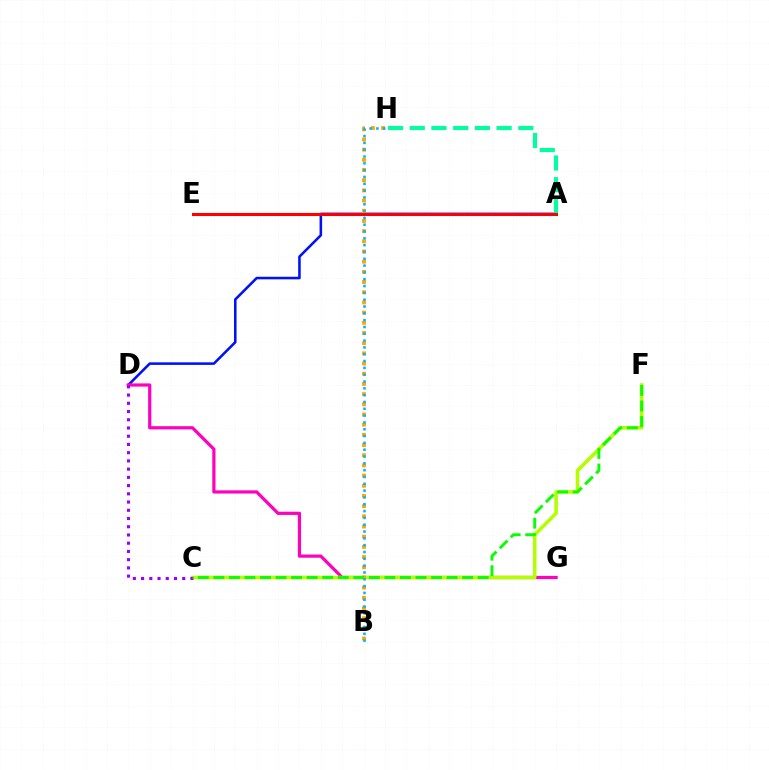{('A', 'D'): [{'color': '#0010ff', 'line_style': 'solid', 'thickness': 1.84}], ('D', 'G'): [{'color': '#ff00bd', 'line_style': 'solid', 'thickness': 2.31}], ('A', 'H'): [{'color': '#00ff9d', 'line_style': 'dashed', 'thickness': 2.95}], ('C', 'F'): [{'color': '#b3ff00', 'line_style': 'solid', 'thickness': 2.57}, {'color': '#08ff00', 'line_style': 'dashed', 'thickness': 2.11}], ('A', 'E'): [{'color': '#ff0000', 'line_style': 'solid', 'thickness': 2.19}], ('B', 'H'): [{'color': '#ffa500', 'line_style': 'dotted', 'thickness': 2.77}, {'color': '#00b5ff', 'line_style': 'dotted', 'thickness': 1.85}], ('C', 'D'): [{'color': '#9b00ff', 'line_style': 'dotted', 'thickness': 2.24}]}